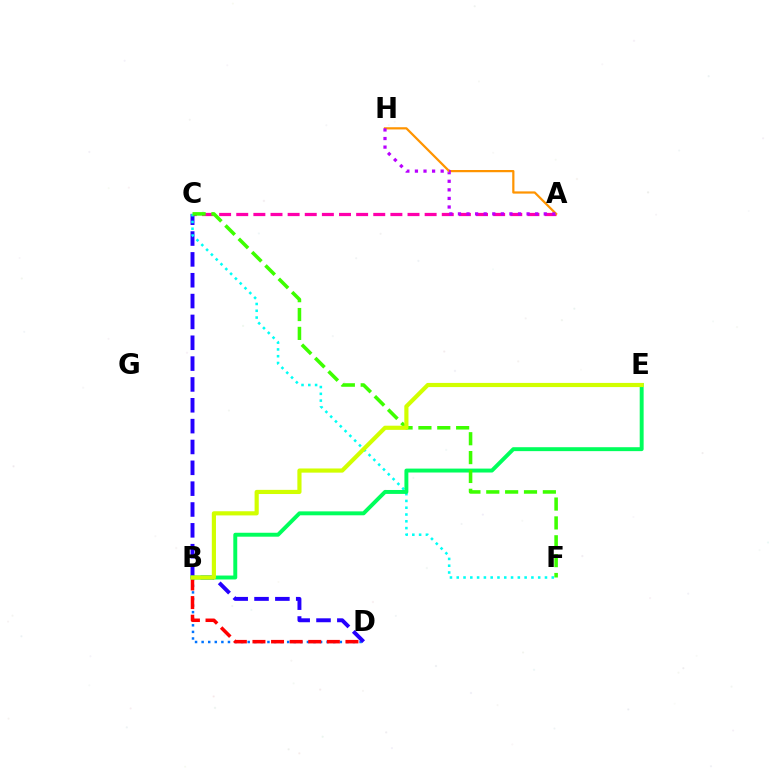{('A', 'C'): [{'color': '#ff00ac', 'line_style': 'dashed', 'thickness': 2.33}], ('B', 'D'): [{'color': '#0074ff', 'line_style': 'dotted', 'thickness': 1.79}, {'color': '#ff0000', 'line_style': 'dashed', 'thickness': 2.53}], ('C', 'D'): [{'color': '#2500ff', 'line_style': 'dashed', 'thickness': 2.83}], ('C', 'F'): [{'color': '#00fff6', 'line_style': 'dotted', 'thickness': 1.84}, {'color': '#3dff00', 'line_style': 'dashed', 'thickness': 2.56}], ('A', 'H'): [{'color': '#ff9400', 'line_style': 'solid', 'thickness': 1.6}, {'color': '#b900ff', 'line_style': 'dotted', 'thickness': 2.33}], ('B', 'E'): [{'color': '#00ff5c', 'line_style': 'solid', 'thickness': 2.83}, {'color': '#d1ff00', 'line_style': 'solid', 'thickness': 3.0}]}